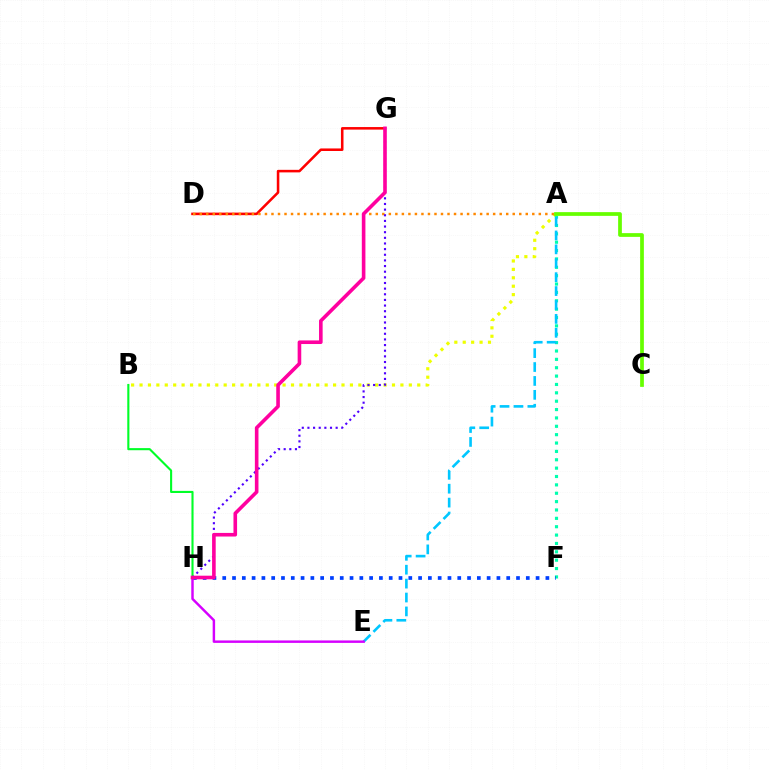{('B', 'H'): [{'color': '#00ff27', 'line_style': 'solid', 'thickness': 1.52}], ('D', 'G'): [{'color': '#ff0000', 'line_style': 'solid', 'thickness': 1.84}], ('A', 'B'): [{'color': '#eeff00', 'line_style': 'dotted', 'thickness': 2.29}], ('A', 'D'): [{'color': '#ff8800', 'line_style': 'dotted', 'thickness': 1.77}], ('A', 'F'): [{'color': '#00ffaf', 'line_style': 'dotted', 'thickness': 2.27}], ('A', 'C'): [{'color': '#66ff00', 'line_style': 'solid', 'thickness': 2.69}], ('F', 'H'): [{'color': '#003fff', 'line_style': 'dotted', 'thickness': 2.66}], ('A', 'E'): [{'color': '#00c7ff', 'line_style': 'dashed', 'thickness': 1.89}], ('E', 'H'): [{'color': '#d600ff', 'line_style': 'solid', 'thickness': 1.76}], ('G', 'H'): [{'color': '#4f00ff', 'line_style': 'dotted', 'thickness': 1.53}, {'color': '#ff00a0', 'line_style': 'solid', 'thickness': 2.6}]}